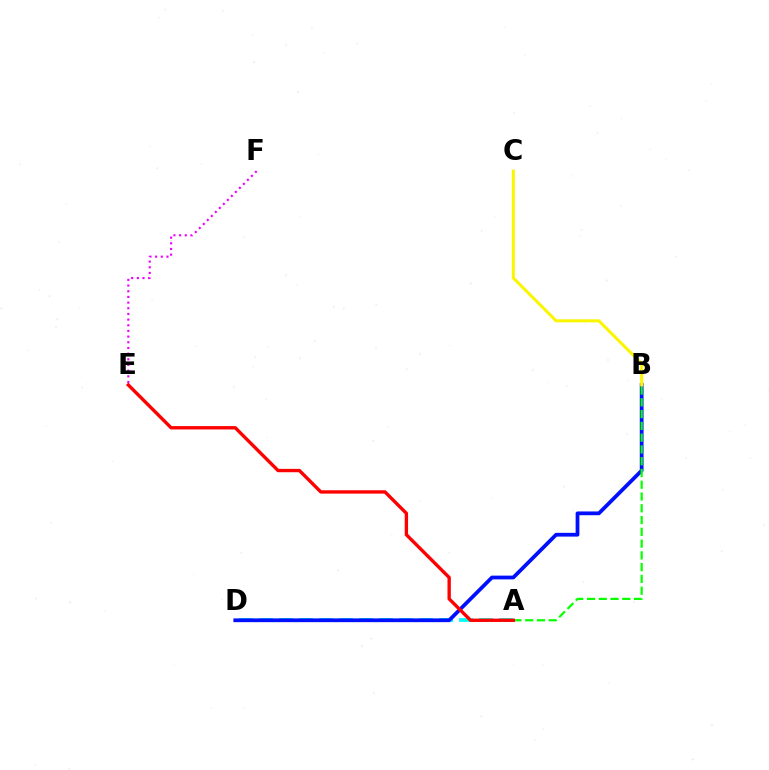{('A', 'D'): [{'color': '#00fff6', 'line_style': 'dashed', 'thickness': 2.71}], ('B', 'D'): [{'color': '#0010ff', 'line_style': 'solid', 'thickness': 2.71}], ('A', 'B'): [{'color': '#08ff00', 'line_style': 'dashed', 'thickness': 1.6}], ('A', 'E'): [{'color': '#ff0000', 'line_style': 'solid', 'thickness': 2.41}], ('E', 'F'): [{'color': '#ee00ff', 'line_style': 'dotted', 'thickness': 1.54}], ('B', 'C'): [{'color': '#fcf500', 'line_style': 'solid', 'thickness': 2.19}]}